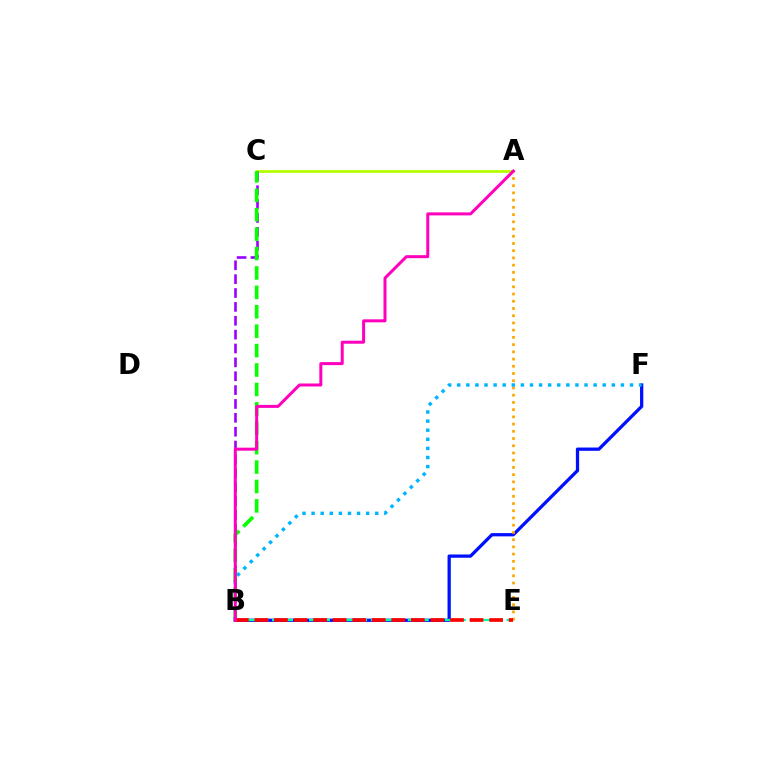{('B', 'F'): [{'color': '#0010ff', 'line_style': 'solid', 'thickness': 2.35}, {'color': '#00b5ff', 'line_style': 'dotted', 'thickness': 2.47}], ('A', 'C'): [{'color': '#b3ff00', 'line_style': 'solid', 'thickness': 2.0}], ('B', 'E'): [{'color': '#00ff9d', 'line_style': 'dashed', 'thickness': 1.68}, {'color': '#ff0000', 'line_style': 'dashed', 'thickness': 2.66}], ('A', 'E'): [{'color': '#ffa500', 'line_style': 'dotted', 'thickness': 1.96}], ('B', 'C'): [{'color': '#9b00ff', 'line_style': 'dashed', 'thickness': 1.88}, {'color': '#08ff00', 'line_style': 'dashed', 'thickness': 2.64}], ('A', 'B'): [{'color': '#ff00bd', 'line_style': 'solid', 'thickness': 2.16}]}